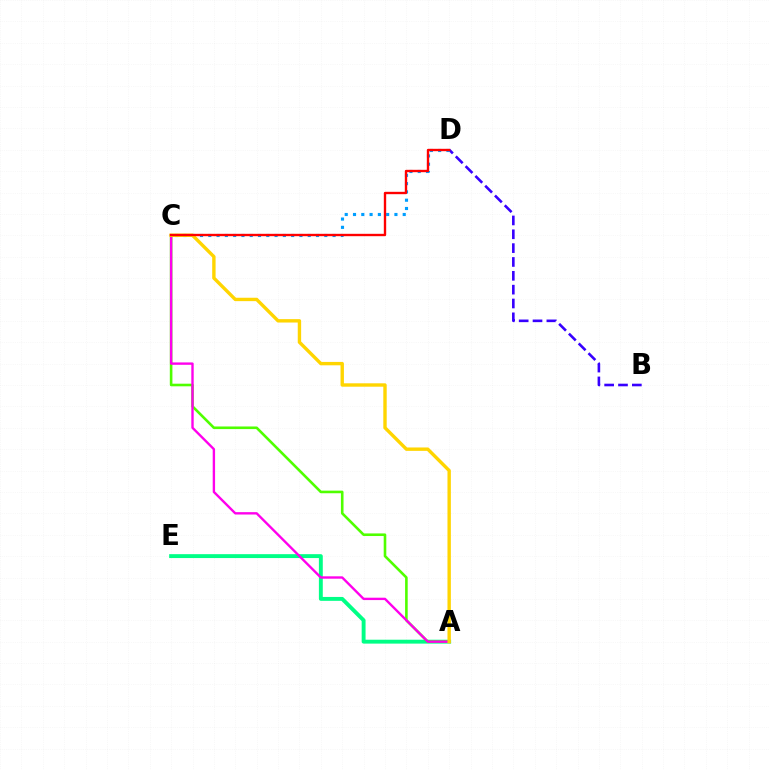{('A', 'E'): [{'color': '#00ff86', 'line_style': 'solid', 'thickness': 2.8}], ('B', 'D'): [{'color': '#3700ff', 'line_style': 'dashed', 'thickness': 1.88}], ('A', 'C'): [{'color': '#4fff00', 'line_style': 'solid', 'thickness': 1.88}, {'color': '#ff00ed', 'line_style': 'solid', 'thickness': 1.71}, {'color': '#ffd500', 'line_style': 'solid', 'thickness': 2.44}], ('C', 'D'): [{'color': '#009eff', 'line_style': 'dotted', 'thickness': 2.25}, {'color': '#ff0000', 'line_style': 'solid', 'thickness': 1.71}]}